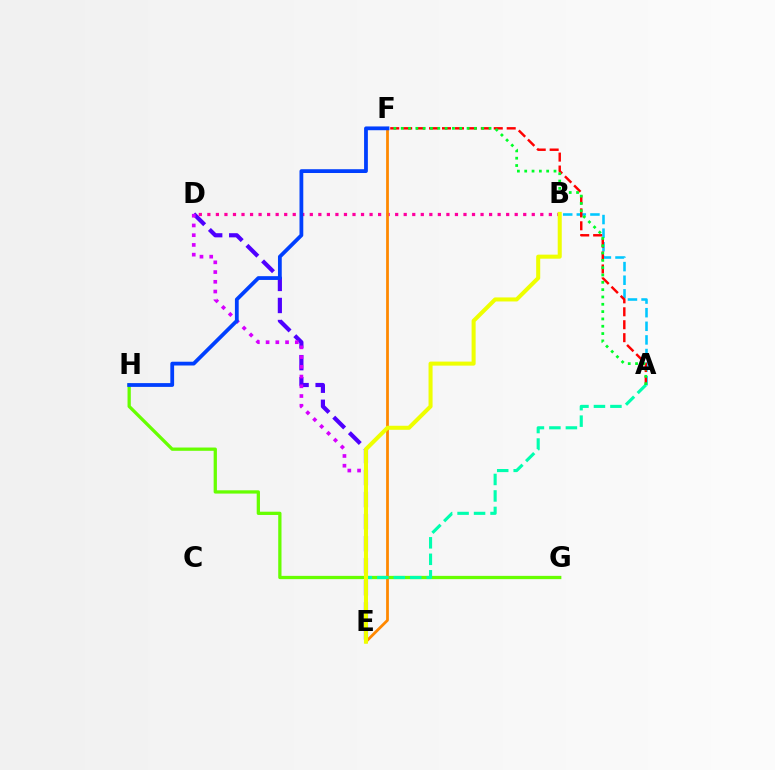{('A', 'B'): [{'color': '#00c7ff', 'line_style': 'dashed', 'thickness': 1.85}], ('G', 'H'): [{'color': '#66ff00', 'line_style': 'solid', 'thickness': 2.36}], ('D', 'E'): [{'color': '#4f00ff', 'line_style': 'dashed', 'thickness': 3.0}, {'color': '#d600ff', 'line_style': 'dotted', 'thickness': 2.64}], ('A', 'F'): [{'color': '#ff0000', 'line_style': 'dashed', 'thickness': 1.76}, {'color': '#00ff27', 'line_style': 'dotted', 'thickness': 1.99}], ('B', 'D'): [{'color': '#ff00a0', 'line_style': 'dotted', 'thickness': 2.32}], ('E', 'F'): [{'color': '#ff8800', 'line_style': 'solid', 'thickness': 2.0}], ('A', 'E'): [{'color': '#00ffaf', 'line_style': 'dashed', 'thickness': 2.24}], ('B', 'E'): [{'color': '#eeff00', 'line_style': 'solid', 'thickness': 2.91}], ('F', 'H'): [{'color': '#003fff', 'line_style': 'solid', 'thickness': 2.72}]}